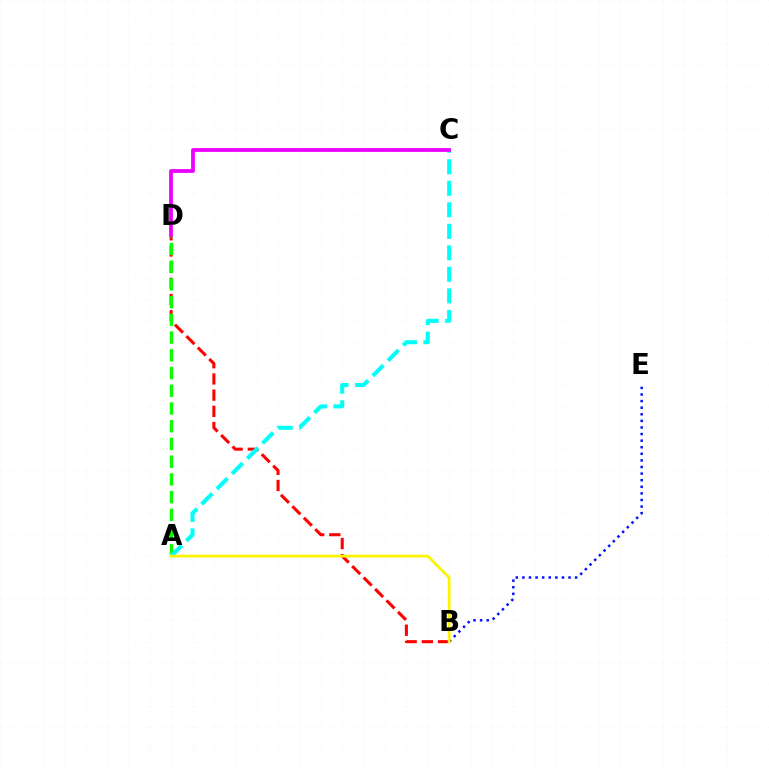{('B', 'D'): [{'color': '#ff0000', 'line_style': 'dashed', 'thickness': 2.2}], ('B', 'E'): [{'color': '#0010ff', 'line_style': 'dotted', 'thickness': 1.79}], ('A', 'D'): [{'color': '#08ff00', 'line_style': 'dashed', 'thickness': 2.41}], ('A', 'C'): [{'color': '#00fff6', 'line_style': 'dashed', 'thickness': 2.92}], ('C', 'D'): [{'color': '#ee00ff', 'line_style': 'solid', 'thickness': 2.72}], ('A', 'B'): [{'color': '#fcf500', 'line_style': 'solid', 'thickness': 2.0}]}